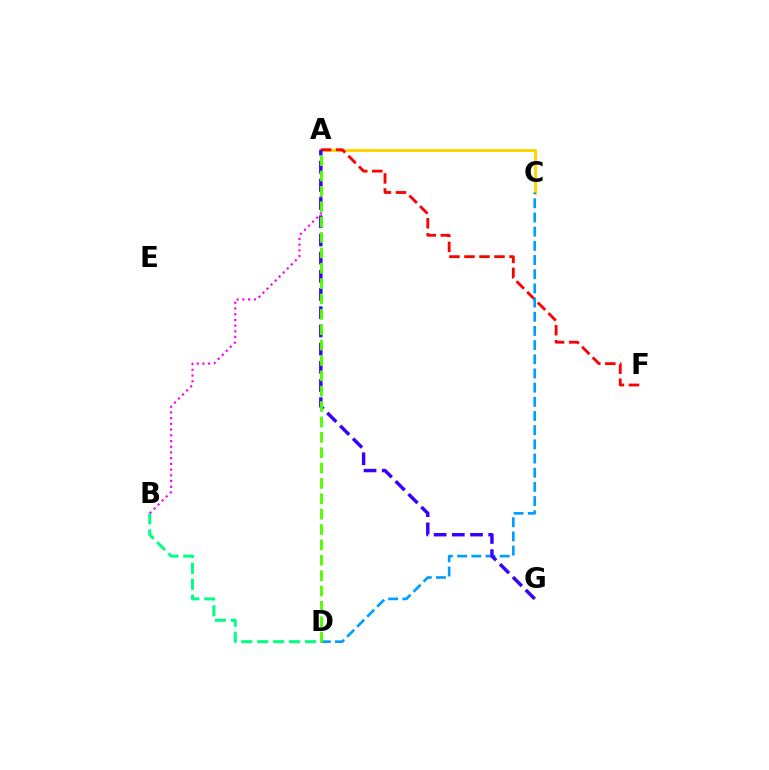{('B', 'D'): [{'color': '#00ff86', 'line_style': 'dashed', 'thickness': 2.17}], ('A', 'B'): [{'color': '#ff00ed', 'line_style': 'dotted', 'thickness': 1.55}], ('A', 'C'): [{'color': '#ffd500', 'line_style': 'solid', 'thickness': 2.13}], ('A', 'F'): [{'color': '#ff0000', 'line_style': 'dashed', 'thickness': 2.04}], ('C', 'D'): [{'color': '#009eff', 'line_style': 'dashed', 'thickness': 1.93}], ('A', 'G'): [{'color': '#3700ff', 'line_style': 'dashed', 'thickness': 2.47}], ('A', 'D'): [{'color': '#4fff00', 'line_style': 'dashed', 'thickness': 2.09}]}